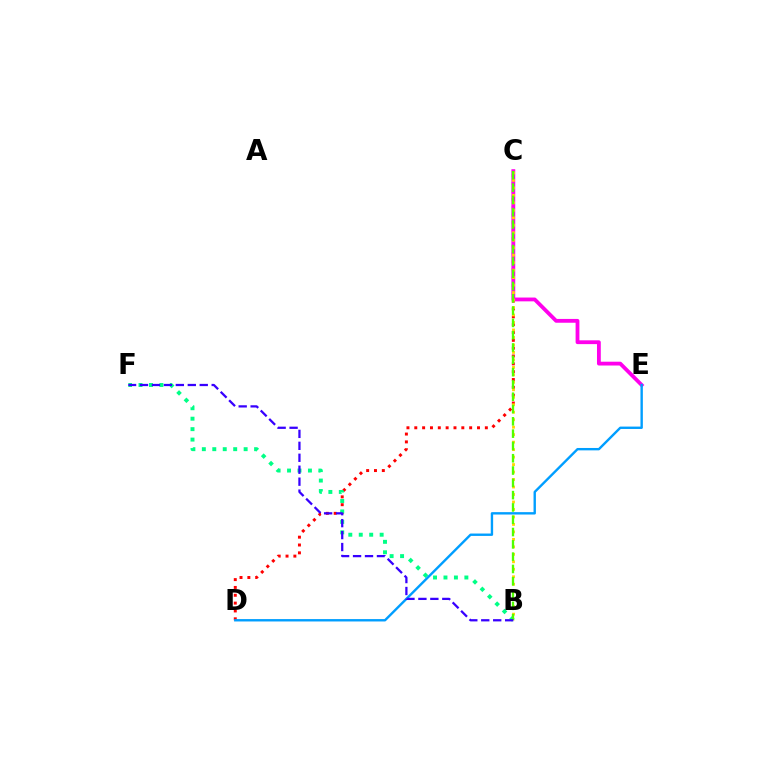{('C', 'D'): [{'color': '#ff0000', 'line_style': 'dotted', 'thickness': 2.13}], ('C', 'E'): [{'color': '#ff00ed', 'line_style': 'solid', 'thickness': 2.74}], ('B', 'C'): [{'color': '#ffd500', 'line_style': 'dotted', 'thickness': 2.03}, {'color': '#4fff00', 'line_style': 'dashed', 'thickness': 1.67}], ('B', 'F'): [{'color': '#00ff86', 'line_style': 'dotted', 'thickness': 2.84}, {'color': '#3700ff', 'line_style': 'dashed', 'thickness': 1.62}], ('D', 'E'): [{'color': '#009eff', 'line_style': 'solid', 'thickness': 1.72}]}